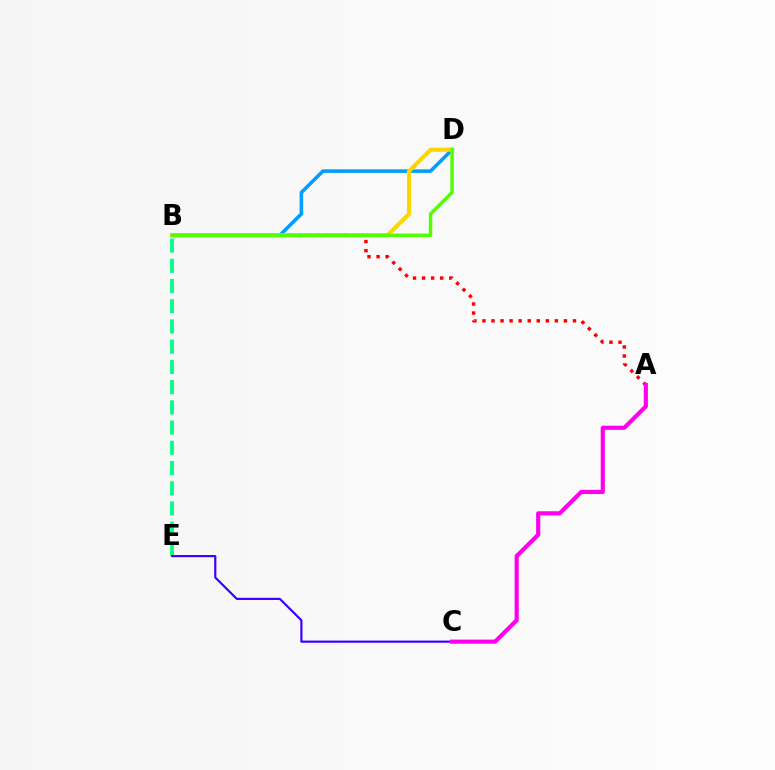{('B', 'E'): [{'color': '#00ff86', 'line_style': 'dashed', 'thickness': 2.75}], ('B', 'D'): [{'color': '#009eff', 'line_style': 'solid', 'thickness': 2.57}, {'color': '#ffd500', 'line_style': 'solid', 'thickness': 2.95}, {'color': '#4fff00', 'line_style': 'solid', 'thickness': 2.49}], ('A', 'B'): [{'color': '#ff0000', 'line_style': 'dotted', 'thickness': 2.46}], ('C', 'E'): [{'color': '#3700ff', 'line_style': 'solid', 'thickness': 1.56}], ('A', 'C'): [{'color': '#ff00ed', 'line_style': 'solid', 'thickness': 2.99}]}